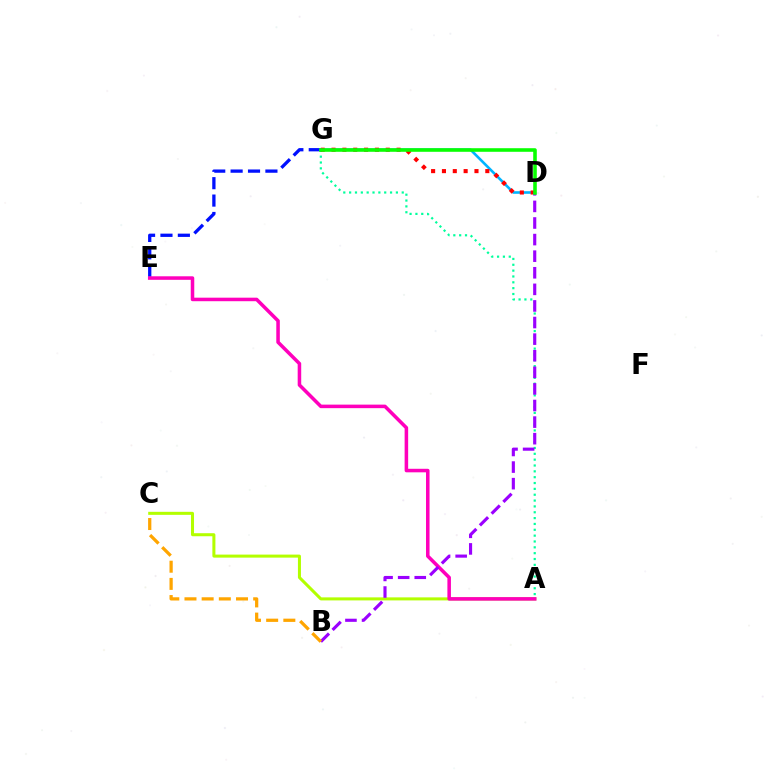{('A', 'G'): [{'color': '#00ff9d', 'line_style': 'dotted', 'thickness': 1.59}], ('E', 'G'): [{'color': '#0010ff', 'line_style': 'dashed', 'thickness': 2.36}], ('A', 'C'): [{'color': '#b3ff00', 'line_style': 'solid', 'thickness': 2.18}], ('A', 'E'): [{'color': '#ff00bd', 'line_style': 'solid', 'thickness': 2.54}], ('D', 'G'): [{'color': '#00b5ff', 'line_style': 'solid', 'thickness': 1.88}, {'color': '#ff0000', 'line_style': 'dotted', 'thickness': 2.95}, {'color': '#08ff00', 'line_style': 'solid', 'thickness': 2.57}], ('B', 'D'): [{'color': '#9b00ff', 'line_style': 'dashed', 'thickness': 2.25}], ('B', 'C'): [{'color': '#ffa500', 'line_style': 'dashed', 'thickness': 2.33}]}